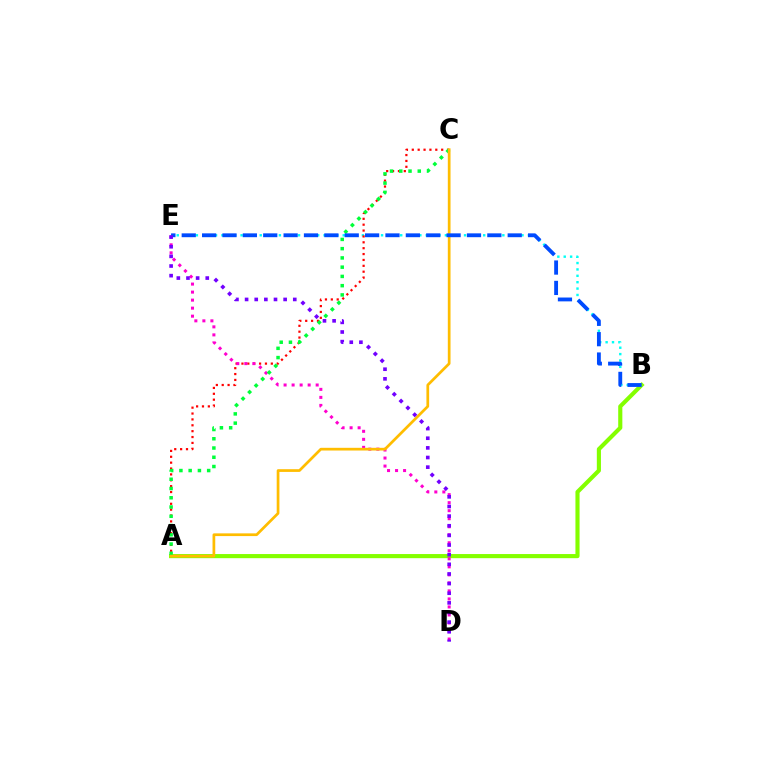{('B', 'E'): [{'color': '#00fff6', 'line_style': 'dotted', 'thickness': 1.73}, {'color': '#004bff', 'line_style': 'dashed', 'thickness': 2.77}], ('A', 'B'): [{'color': '#84ff00', 'line_style': 'solid', 'thickness': 2.97}], ('A', 'C'): [{'color': '#ff0000', 'line_style': 'dotted', 'thickness': 1.6}, {'color': '#00ff39', 'line_style': 'dotted', 'thickness': 2.51}, {'color': '#ffbd00', 'line_style': 'solid', 'thickness': 1.96}], ('D', 'E'): [{'color': '#ff00cf', 'line_style': 'dotted', 'thickness': 2.18}, {'color': '#7200ff', 'line_style': 'dotted', 'thickness': 2.62}]}